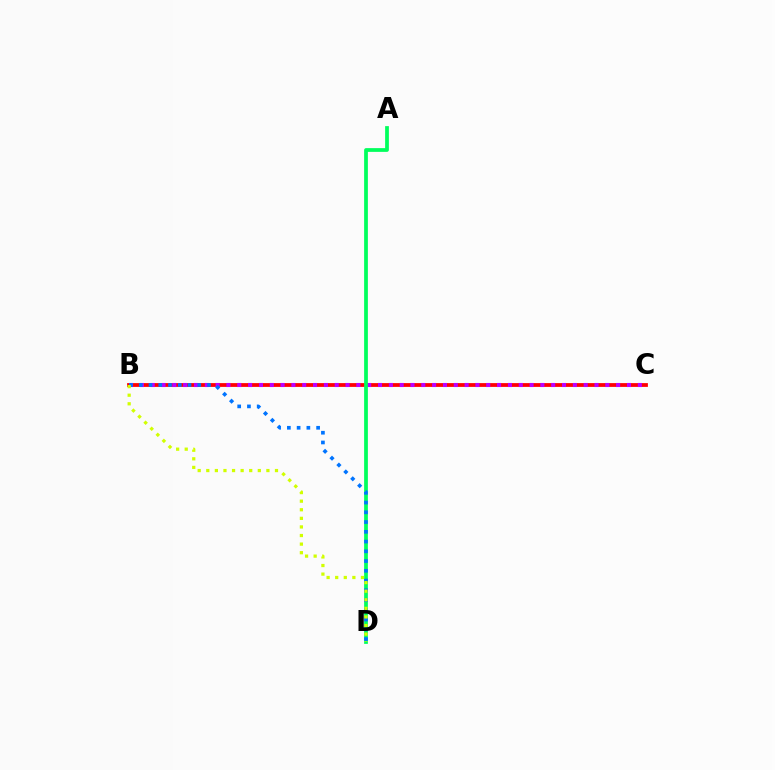{('B', 'C'): [{'color': '#ff0000', 'line_style': 'solid', 'thickness': 2.72}, {'color': '#b900ff', 'line_style': 'dotted', 'thickness': 2.94}], ('A', 'D'): [{'color': '#00ff5c', 'line_style': 'solid', 'thickness': 2.7}], ('B', 'D'): [{'color': '#0074ff', 'line_style': 'dotted', 'thickness': 2.65}, {'color': '#d1ff00', 'line_style': 'dotted', 'thickness': 2.33}]}